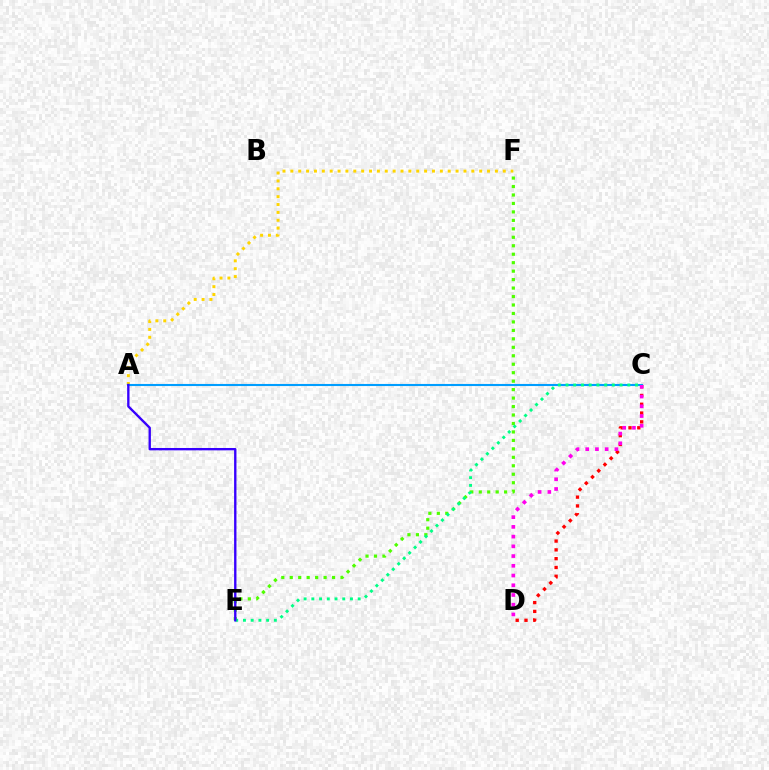{('A', 'F'): [{'color': '#ffd500', 'line_style': 'dotted', 'thickness': 2.14}], ('C', 'D'): [{'color': '#ff0000', 'line_style': 'dotted', 'thickness': 2.39}, {'color': '#ff00ed', 'line_style': 'dotted', 'thickness': 2.64}], ('E', 'F'): [{'color': '#4fff00', 'line_style': 'dotted', 'thickness': 2.3}], ('A', 'C'): [{'color': '#009eff', 'line_style': 'solid', 'thickness': 1.52}], ('C', 'E'): [{'color': '#00ff86', 'line_style': 'dotted', 'thickness': 2.1}], ('A', 'E'): [{'color': '#3700ff', 'line_style': 'solid', 'thickness': 1.7}]}